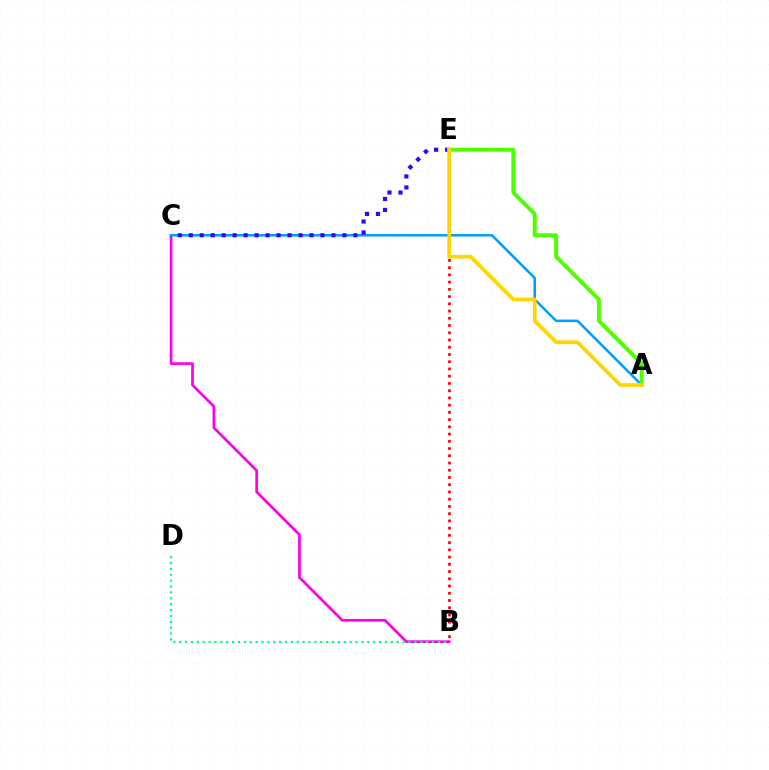{('B', 'E'): [{'color': '#ff0000', 'line_style': 'dotted', 'thickness': 1.97}], ('B', 'C'): [{'color': '#ff00ed', 'line_style': 'solid', 'thickness': 1.95}], ('A', 'C'): [{'color': '#009eff', 'line_style': 'solid', 'thickness': 1.81}], ('C', 'E'): [{'color': '#3700ff', 'line_style': 'dotted', 'thickness': 2.98}], ('A', 'E'): [{'color': '#4fff00', 'line_style': 'solid', 'thickness': 2.85}, {'color': '#ffd500', 'line_style': 'solid', 'thickness': 2.67}], ('B', 'D'): [{'color': '#00ff86', 'line_style': 'dotted', 'thickness': 1.6}]}